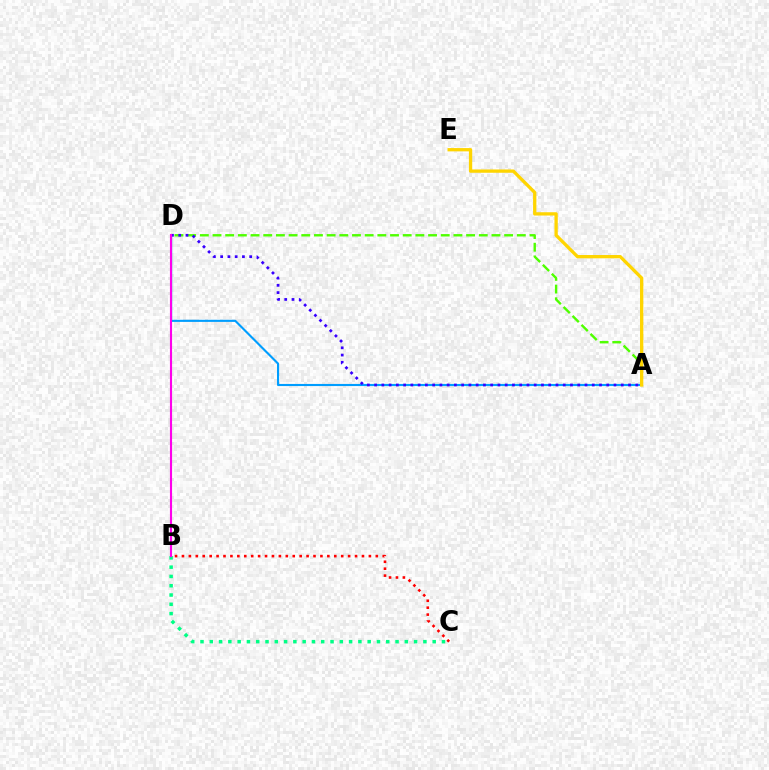{('B', 'C'): [{'color': '#00ff86', 'line_style': 'dotted', 'thickness': 2.52}, {'color': '#ff0000', 'line_style': 'dotted', 'thickness': 1.88}], ('A', 'D'): [{'color': '#009eff', 'line_style': 'solid', 'thickness': 1.53}, {'color': '#4fff00', 'line_style': 'dashed', 'thickness': 1.72}, {'color': '#3700ff', 'line_style': 'dotted', 'thickness': 1.97}], ('A', 'E'): [{'color': '#ffd500', 'line_style': 'solid', 'thickness': 2.38}], ('B', 'D'): [{'color': '#ff00ed', 'line_style': 'solid', 'thickness': 1.53}]}